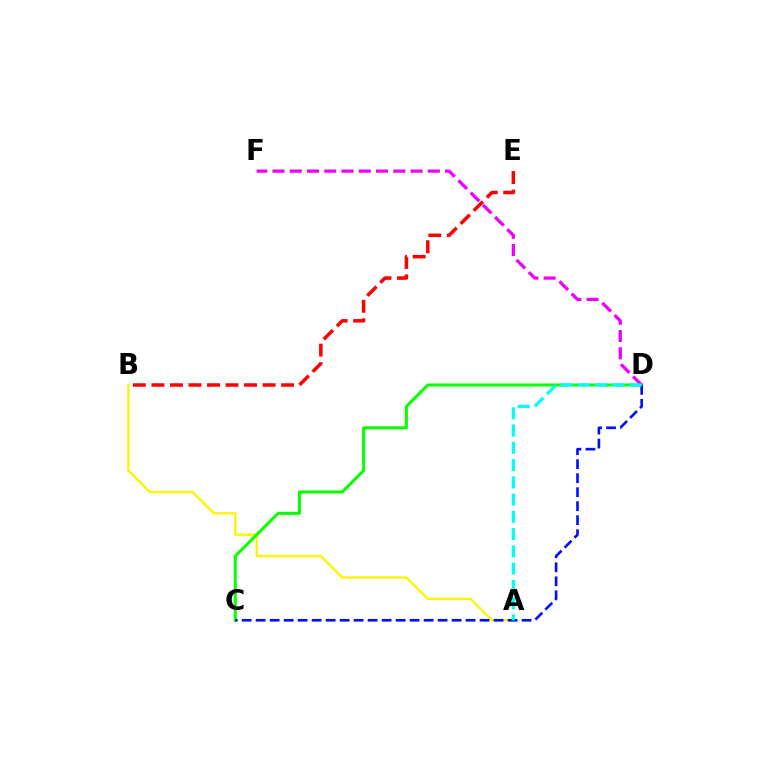{('A', 'B'): [{'color': '#fcf500', 'line_style': 'solid', 'thickness': 1.69}], ('C', 'D'): [{'color': '#08ff00', 'line_style': 'solid', 'thickness': 2.17}, {'color': '#0010ff', 'line_style': 'dashed', 'thickness': 1.9}], ('D', 'F'): [{'color': '#ee00ff', 'line_style': 'dashed', 'thickness': 2.35}], ('B', 'E'): [{'color': '#ff0000', 'line_style': 'dashed', 'thickness': 2.52}], ('A', 'D'): [{'color': '#00fff6', 'line_style': 'dashed', 'thickness': 2.34}]}